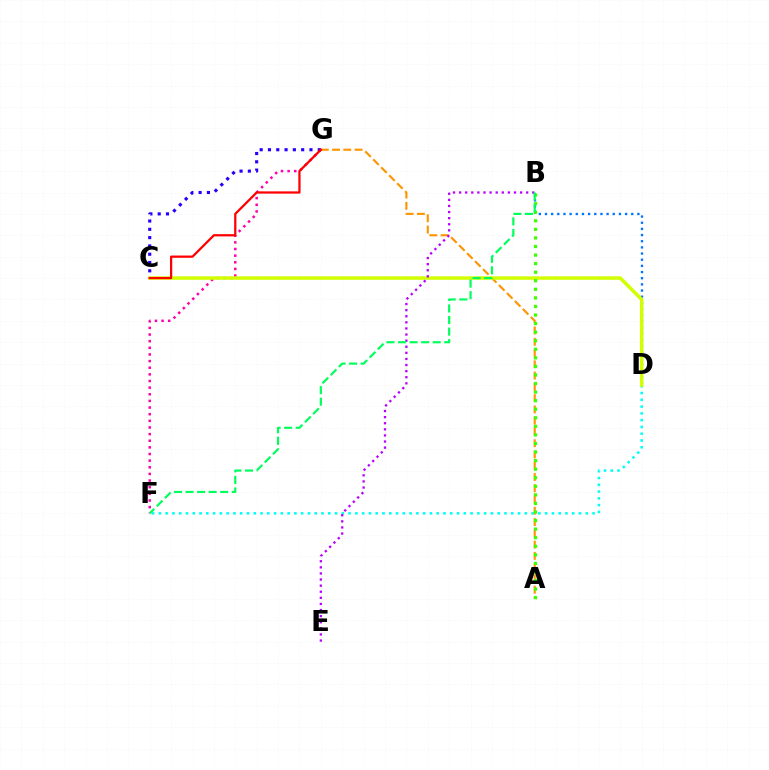{('F', 'G'): [{'color': '#ff00ac', 'line_style': 'dotted', 'thickness': 1.8}], ('D', 'F'): [{'color': '#00fff6', 'line_style': 'dotted', 'thickness': 1.84}], ('A', 'G'): [{'color': '#ff9400', 'line_style': 'dashed', 'thickness': 1.53}], ('B', 'D'): [{'color': '#0074ff', 'line_style': 'dotted', 'thickness': 1.67}], ('C', 'G'): [{'color': '#2500ff', 'line_style': 'dotted', 'thickness': 2.25}, {'color': '#ff0000', 'line_style': 'solid', 'thickness': 1.62}], ('C', 'D'): [{'color': '#d1ff00', 'line_style': 'solid', 'thickness': 2.52}], ('A', 'B'): [{'color': '#3dff00', 'line_style': 'dotted', 'thickness': 2.33}], ('B', 'E'): [{'color': '#b900ff', 'line_style': 'dotted', 'thickness': 1.66}], ('B', 'F'): [{'color': '#00ff5c', 'line_style': 'dashed', 'thickness': 1.57}]}